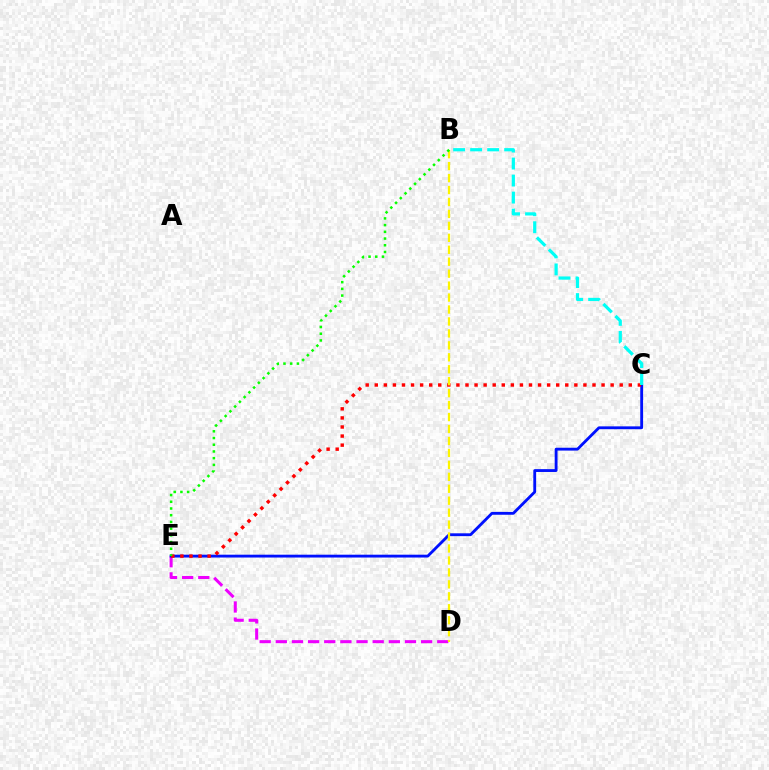{('D', 'E'): [{'color': '#ee00ff', 'line_style': 'dashed', 'thickness': 2.19}], ('C', 'E'): [{'color': '#0010ff', 'line_style': 'solid', 'thickness': 2.04}, {'color': '#ff0000', 'line_style': 'dotted', 'thickness': 2.46}], ('B', 'C'): [{'color': '#00fff6', 'line_style': 'dashed', 'thickness': 2.31}], ('B', 'D'): [{'color': '#fcf500', 'line_style': 'dashed', 'thickness': 1.62}], ('B', 'E'): [{'color': '#08ff00', 'line_style': 'dotted', 'thickness': 1.82}]}